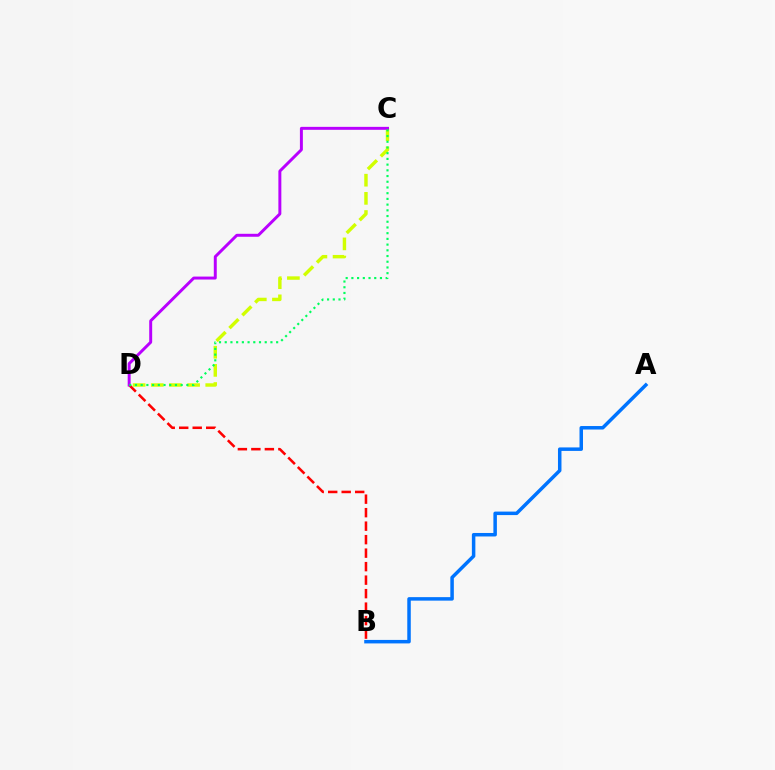{('A', 'B'): [{'color': '#0074ff', 'line_style': 'solid', 'thickness': 2.52}], ('B', 'D'): [{'color': '#ff0000', 'line_style': 'dashed', 'thickness': 1.83}], ('C', 'D'): [{'color': '#d1ff00', 'line_style': 'dashed', 'thickness': 2.47}, {'color': '#b900ff', 'line_style': 'solid', 'thickness': 2.13}, {'color': '#00ff5c', 'line_style': 'dotted', 'thickness': 1.55}]}